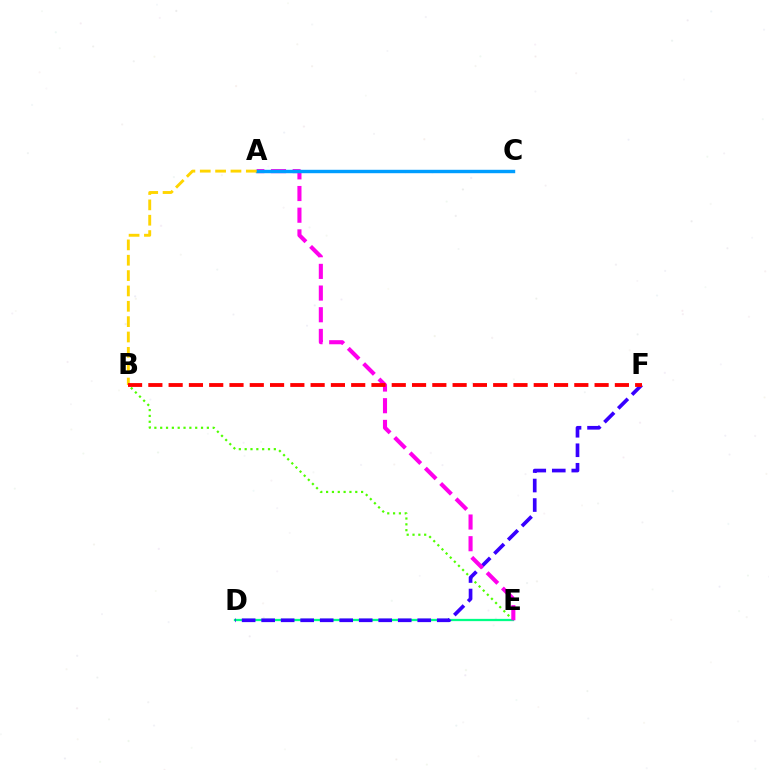{('B', 'E'): [{'color': '#4fff00', 'line_style': 'dotted', 'thickness': 1.58}], ('D', 'E'): [{'color': '#00ff86', 'line_style': 'solid', 'thickness': 1.64}], ('D', 'F'): [{'color': '#3700ff', 'line_style': 'dashed', 'thickness': 2.65}], ('A', 'E'): [{'color': '#ff00ed', 'line_style': 'dashed', 'thickness': 2.95}], ('A', 'C'): [{'color': '#009eff', 'line_style': 'solid', 'thickness': 2.46}], ('A', 'B'): [{'color': '#ffd500', 'line_style': 'dashed', 'thickness': 2.09}], ('B', 'F'): [{'color': '#ff0000', 'line_style': 'dashed', 'thickness': 2.76}]}